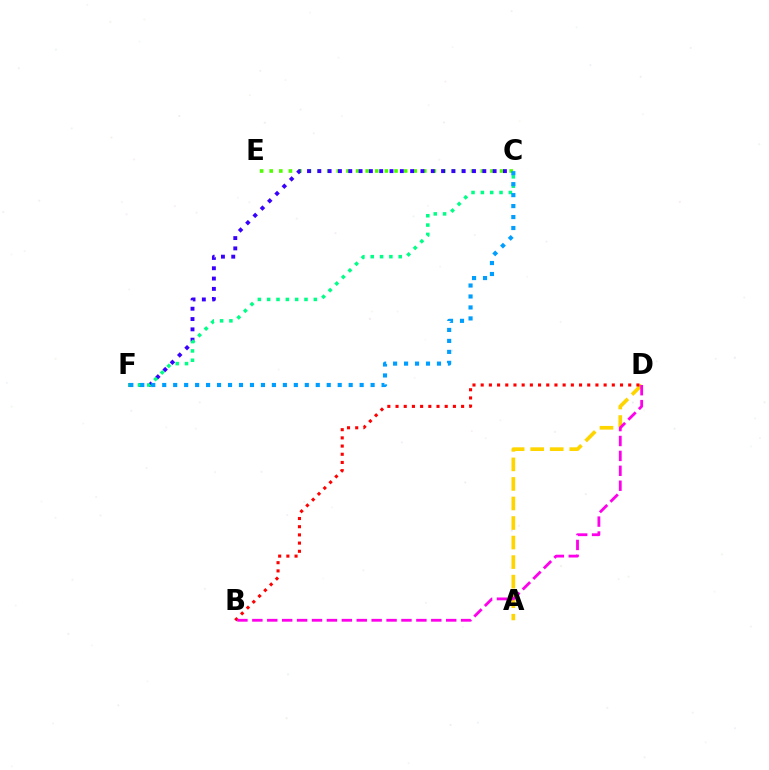{('A', 'D'): [{'color': '#ffd500', 'line_style': 'dashed', 'thickness': 2.65}], ('C', 'E'): [{'color': '#4fff00', 'line_style': 'dotted', 'thickness': 2.61}], ('C', 'F'): [{'color': '#3700ff', 'line_style': 'dotted', 'thickness': 2.8}, {'color': '#00ff86', 'line_style': 'dotted', 'thickness': 2.53}, {'color': '#009eff', 'line_style': 'dotted', 'thickness': 2.98}], ('B', 'D'): [{'color': '#ff0000', 'line_style': 'dotted', 'thickness': 2.23}, {'color': '#ff00ed', 'line_style': 'dashed', 'thickness': 2.03}]}